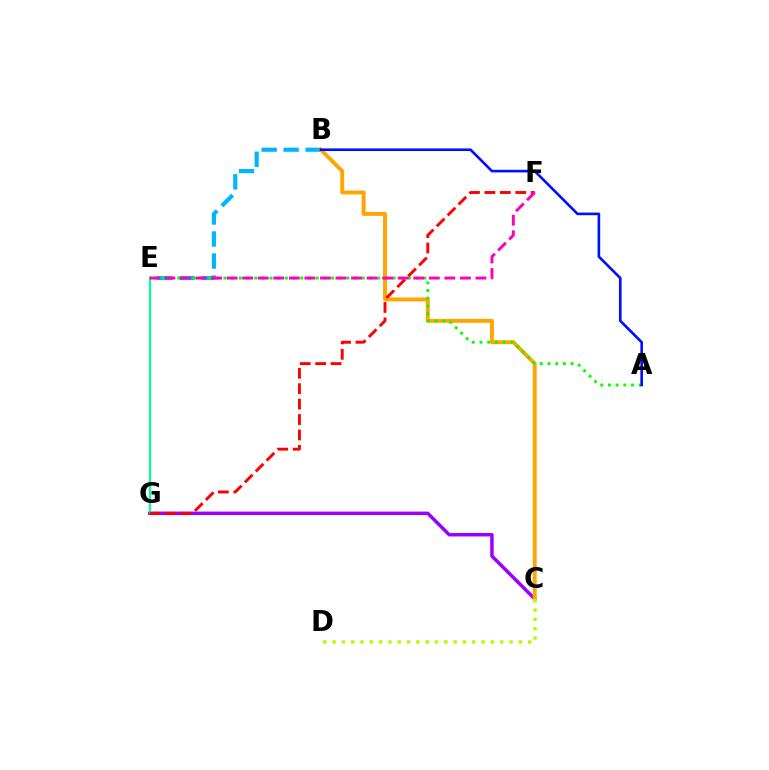{('C', 'G'): [{'color': '#9b00ff', 'line_style': 'solid', 'thickness': 2.5}], ('E', 'G'): [{'color': '#00ff9d', 'line_style': 'solid', 'thickness': 1.56}], ('B', 'E'): [{'color': '#00b5ff', 'line_style': 'dashed', 'thickness': 2.99}], ('B', 'C'): [{'color': '#ffa500', 'line_style': 'solid', 'thickness': 2.83}], ('A', 'E'): [{'color': '#08ff00', 'line_style': 'dotted', 'thickness': 2.09}], ('F', 'G'): [{'color': '#ff0000', 'line_style': 'dashed', 'thickness': 2.1}], ('A', 'B'): [{'color': '#0010ff', 'line_style': 'solid', 'thickness': 1.89}], ('C', 'D'): [{'color': '#b3ff00', 'line_style': 'dotted', 'thickness': 2.53}], ('E', 'F'): [{'color': '#ff00bd', 'line_style': 'dashed', 'thickness': 2.11}]}